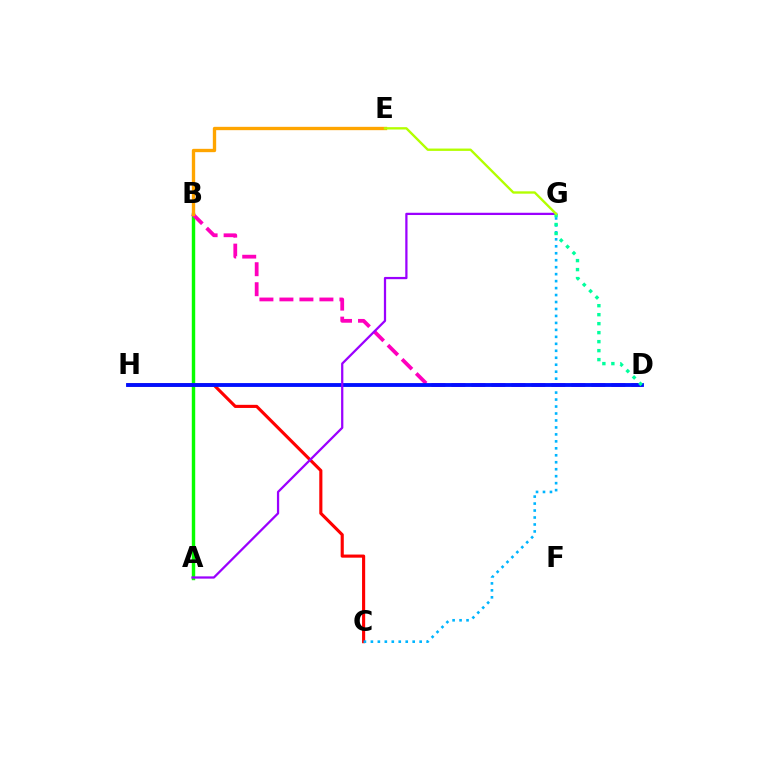{('A', 'B'): [{'color': '#08ff00', 'line_style': 'solid', 'thickness': 2.46}], ('C', 'H'): [{'color': '#ff0000', 'line_style': 'solid', 'thickness': 2.25}], ('C', 'G'): [{'color': '#00b5ff', 'line_style': 'dotted', 'thickness': 1.89}], ('B', 'D'): [{'color': '#ff00bd', 'line_style': 'dashed', 'thickness': 2.72}], ('D', 'H'): [{'color': '#0010ff', 'line_style': 'solid', 'thickness': 2.77}], ('B', 'E'): [{'color': '#ffa500', 'line_style': 'solid', 'thickness': 2.4}], ('A', 'G'): [{'color': '#9b00ff', 'line_style': 'solid', 'thickness': 1.62}], ('D', 'G'): [{'color': '#00ff9d', 'line_style': 'dotted', 'thickness': 2.44}], ('E', 'G'): [{'color': '#b3ff00', 'line_style': 'solid', 'thickness': 1.69}]}